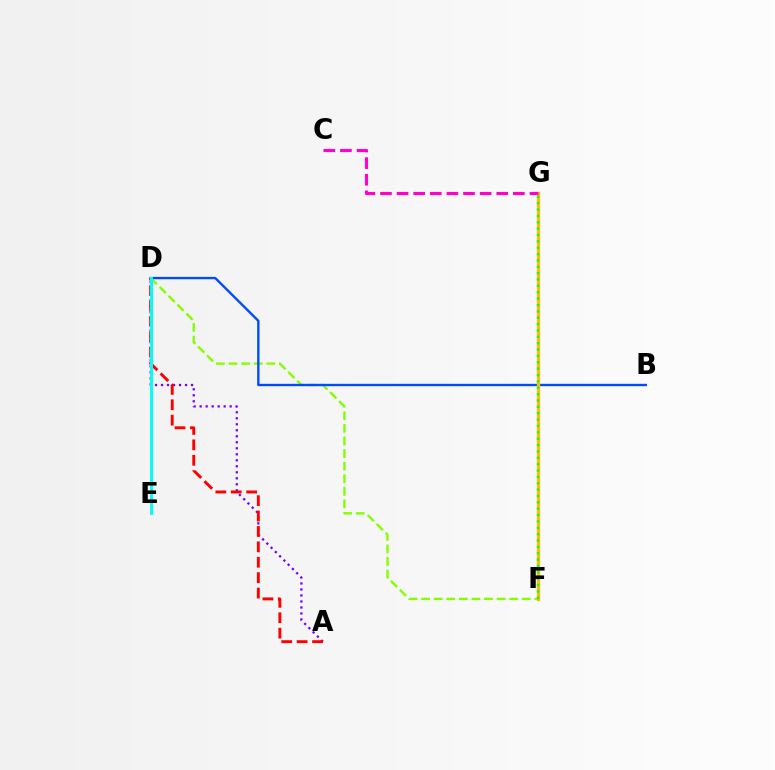{('D', 'F'): [{'color': '#84ff00', 'line_style': 'dashed', 'thickness': 1.71}], ('B', 'D'): [{'color': '#004bff', 'line_style': 'solid', 'thickness': 1.7}], ('F', 'G'): [{'color': '#ffbd00', 'line_style': 'solid', 'thickness': 2.4}, {'color': '#00ff39', 'line_style': 'dotted', 'thickness': 1.73}], ('A', 'D'): [{'color': '#7200ff', 'line_style': 'dotted', 'thickness': 1.63}, {'color': '#ff0000', 'line_style': 'dashed', 'thickness': 2.09}], ('C', 'G'): [{'color': '#ff00cf', 'line_style': 'dashed', 'thickness': 2.26}], ('D', 'E'): [{'color': '#00fff6', 'line_style': 'solid', 'thickness': 2.13}]}